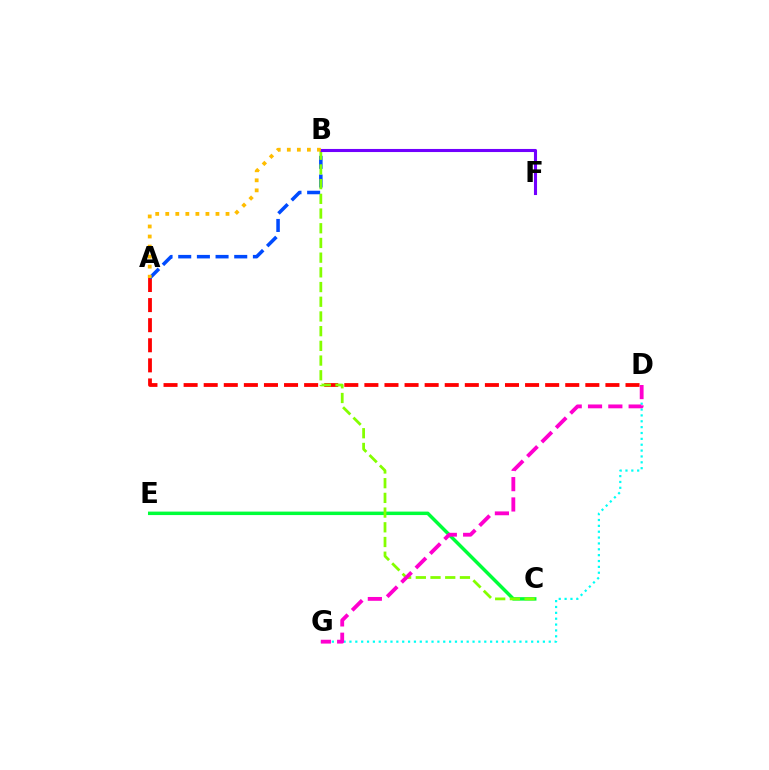{('D', 'G'): [{'color': '#00fff6', 'line_style': 'dotted', 'thickness': 1.59}, {'color': '#ff00cf', 'line_style': 'dashed', 'thickness': 2.76}], ('A', 'D'): [{'color': '#ff0000', 'line_style': 'dashed', 'thickness': 2.73}], ('C', 'E'): [{'color': '#00ff39', 'line_style': 'solid', 'thickness': 2.5}], ('A', 'B'): [{'color': '#004bff', 'line_style': 'dashed', 'thickness': 2.54}, {'color': '#ffbd00', 'line_style': 'dotted', 'thickness': 2.73}], ('B', 'C'): [{'color': '#84ff00', 'line_style': 'dashed', 'thickness': 2.0}], ('B', 'F'): [{'color': '#7200ff', 'line_style': 'solid', 'thickness': 2.22}]}